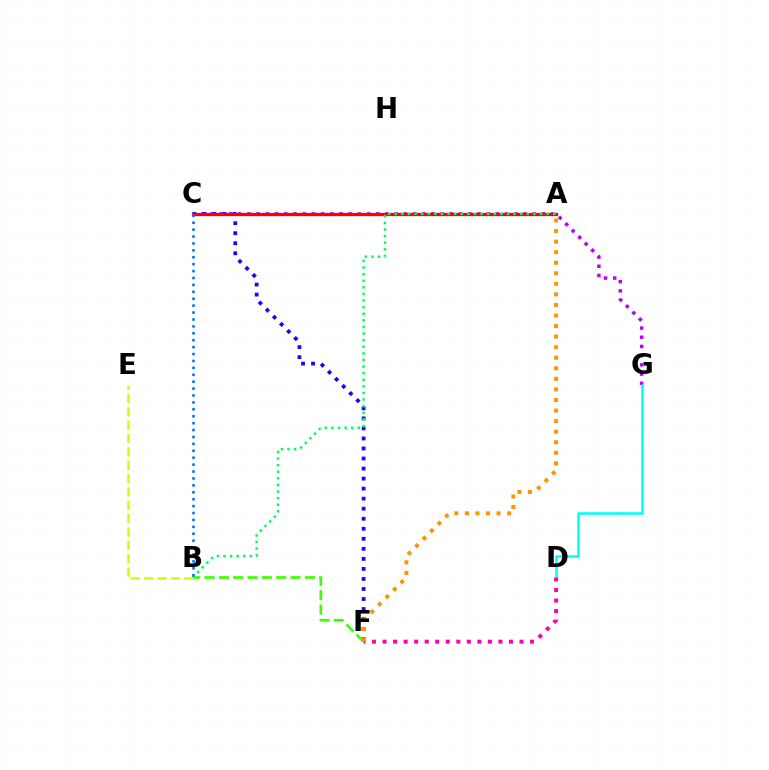{('C', 'G'): [{'color': '#b900ff', 'line_style': 'dotted', 'thickness': 2.5}], ('D', 'G'): [{'color': '#00fff6', 'line_style': 'solid', 'thickness': 1.83}], ('C', 'F'): [{'color': '#2500ff', 'line_style': 'dotted', 'thickness': 2.73}], ('A', 'C'): [{'color': '#ff0000', 'line_style': 'solid', 'thickness': 2.34}], ('B', 'F'): [{'color': '#3dff00', 'line_style': 'dashed', 'thickness': 1.95}], ('A', 'B'): [{'color': '#00ff5c', 'line_style': 'dotted', 'thickness': 1.79}], ('D', 'F'): [{'color': '#ff00ac', 'line_style': 'dotted', 'thickness': 2.86}], ('B', 'C'): [{'color': '#0074ff', 'line_style': 'dotted', 'thickness': 1.88}], ('A', 'F'): [{'color': '#ff9400', 'line_style': 'dotted', 'thickness': 2.87}], ('B', 'E'): [{'color': '#d1ff00', 'line_style': 'dashed', 'thickness': 1.81}]}